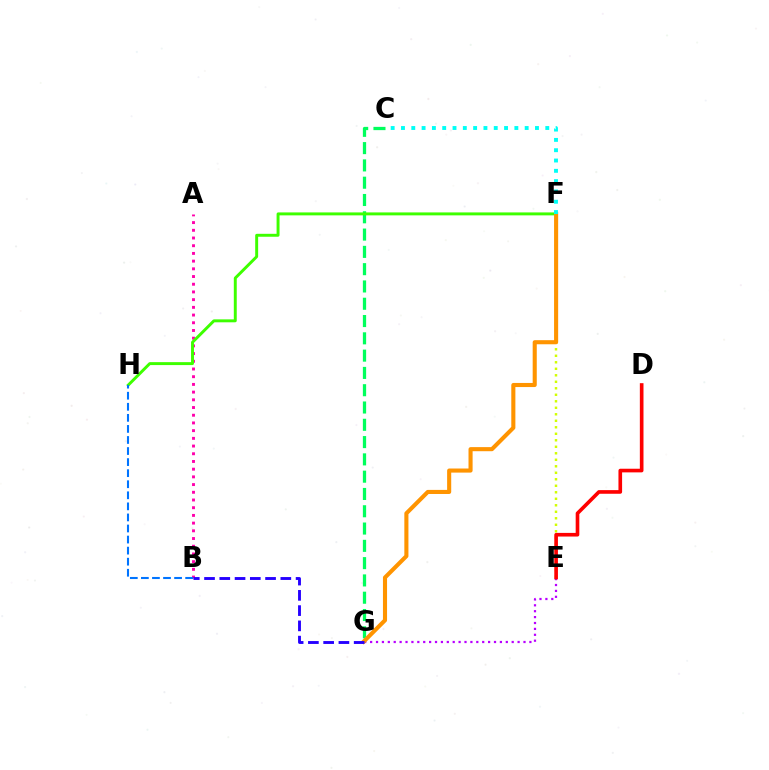{('A', 'B'): [{'color': '#ff00ac', 'line_style': 'dotted', 'thickness': 2.09}], ('C', 'G'): [{'color': '#00ff5c', 'line_style': 'dashed', 'thickness': 2.35}], ('E', 'F'): [{'color': '#d1ff00', 'line_style': 'dotted', 'thickness': 1.77}], ('F', 'H'): [{'color': '#3dff00', 'line_style': 'solid', 'thickness': 2.12}], ('E', 'G'): [{'color': '#b900ff', 'line_style': 'dotted', 'thickness': 1.6}], ('B', 'H'): [{'color': '#0074ff', 'line_style': 'dashed', 'thickness': 1.5}], ('F', 'G'): [{'color': '#ff9400', 'line_style': 'solid', 'thickness': 2.95}], ('D', 'E'): [{'color': '#ff0000', 'line_style': 'solid', 'thickness': 2.62}], ('C', 'F'): [{'color': '#00fff6', 'line_style': 'dotted', 'thickness': 2.8}], ('B', 'G'): [{'color': '#2500ff', 'line_style': 'dashed', 'thickness': 2.07}]}